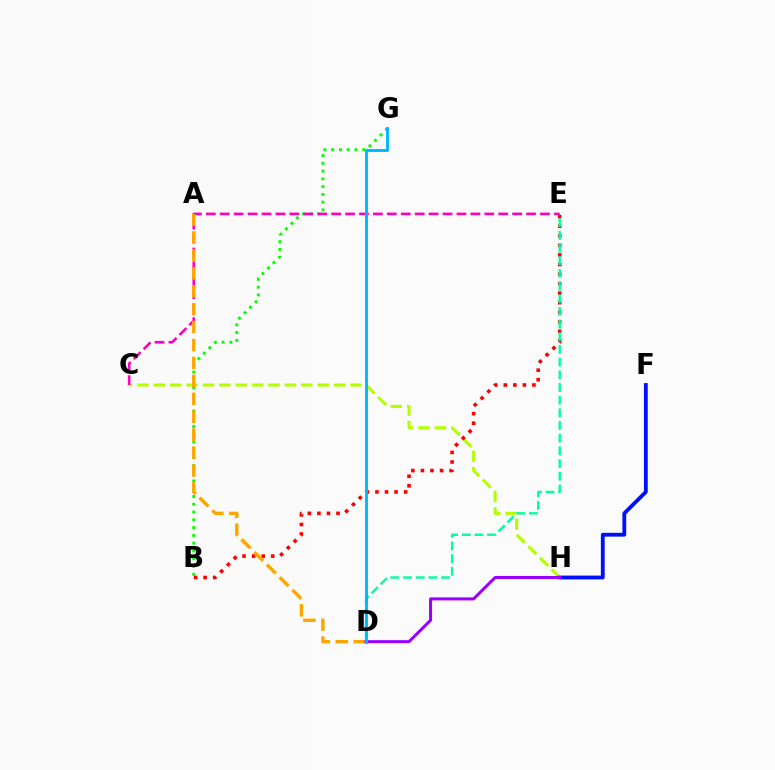{('C', 'H'): [{'color': '#b3ff00', 'line_style': 'dashed', 'thickness': 2.23}], ('B', 'G'): [{'color': '#08ff00', 'line_style': 'dotted', 'thickness': 2.11}], ('F', 'H'): [{'color': '#0010ff', 'line_style': 'solid', 'thickness': 2.74}], ('B', 'E'): [{'color': '#ff0000', 'line_style': 'dotted', 'thickness': 2.6}], ('D', 'E'): [{'color': '#00ff9d', 'line_style': 'dashed', 'thickness': 1.72}], ('C', 'E'): [{'color': '#ff00bd', 'line_style': 'dashed', 'thickness': 1.89}], ('A', 'D'): [{'color': '#ffa500', 'line_style': 'dashed', 'thickness': 2.44}], ('D', 'H'): [{'color': '#9b00ff', 'line_style': 'solid', 'thickness': 2.18}], ('D', 'G'): [{'color': '#00b5ff', 'line_style': 'solid', 'thickness': 2.06}]}